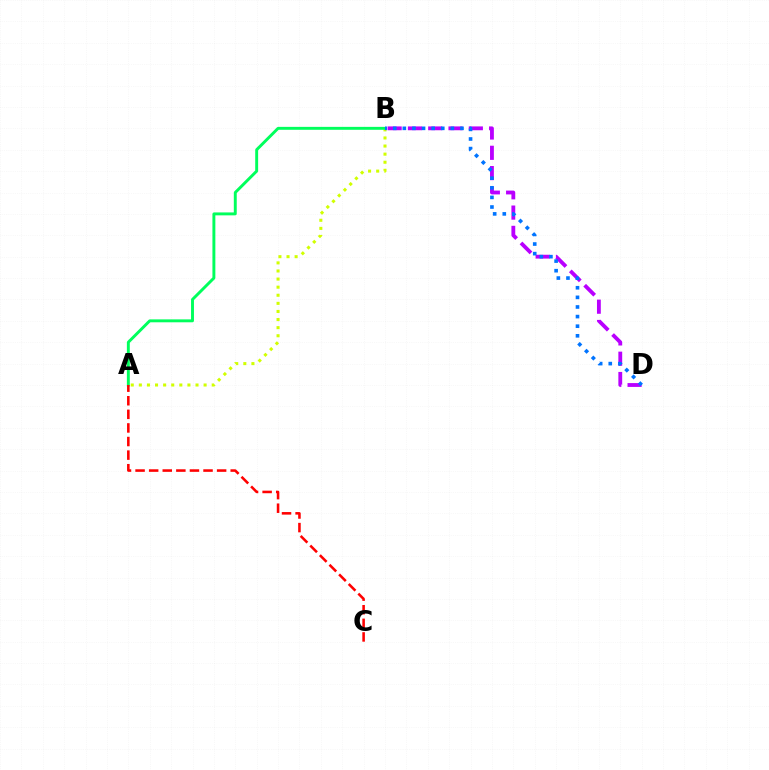{('B', 'D'): [{'color': '#b900ff', 'line_style': 'dashed', 'thickness': 2.76}, {'color': '#0074ff', 'line_style': 'dotted', 'thickness': 2.61}], ('A', 'B'): [{'color': '#d1ff00', 'line_style': 'dotted', 'thickness': 2.2}, {'color': '#00ff5c', 'line_style': 'solid', 'thickness': 2.1}], ('A', 'C'): [{'color': '#ff0000', 'line_style': 'dashed', 'thickness': 1.85}]}